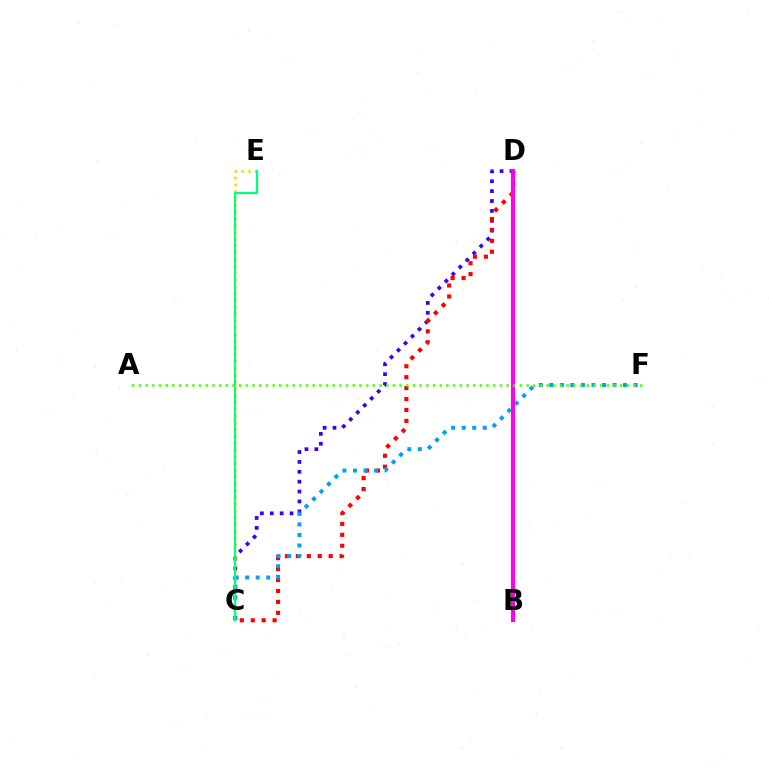{('C', 'D'): [{'color': '#3700ff', 'line_style': 'dotted', 'thickness': 2.69}, {'color': '#ff0000', 'line_style': 'dotted', 'thickness': 2.97}], ('C', 'E'): [{'color': '#ffd500', 'line_style': 'dotted', 'thickness': 1.85}, {'color': '#00ff86', 'line_style': 'solid', 'thickness': 1.6}], ('C', 'F'): [{'color': '#009eff', 'line_style': 'dotted', 'thickness': 2.86}], ('B', 'D'): [{'color': '#ff00ed', 'line_style': 'solid', 'thickness': 2.98}], ('A', 'F'): [{'color': '#4fff00', 'line_style': 'dotted', 'thickness': 1.82}]}